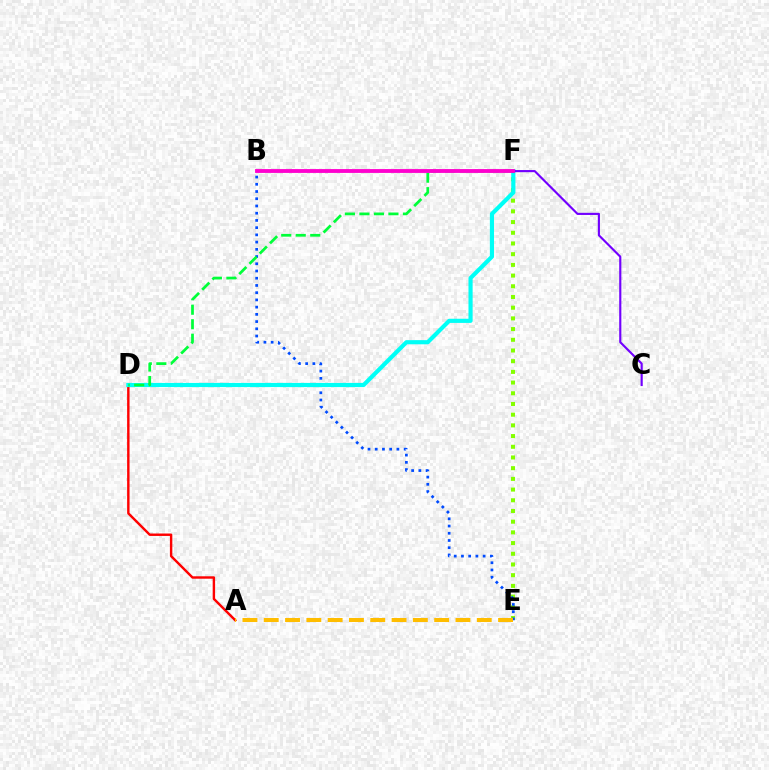{('A', 'D'): [{'color': '#ff0000', 'line_style': 'solid', 'thickness': 1.74}], ('E', 'F'): [{'color': '#84ff00', 'line_style': 'dotted', 'thickness': 2.91}], ('B', 'E'): [{'color': '#004bff', 'line_style': 'dotted', 'thickness': 1.96}], ('A', 'E'): [{'color': '#ffbd00', 'line_style': 'dashed', 'thickness': 2.89}], ('D', 'F'): [{'color': '#00fff6', 'line_style': 'solid', 'thickness': 2.99}, {'color': '#00ff39', 'line_style': 'dashed', 'thickness': 1.97}], ('C', 'F'): [{'color': '#7200ff', 'line_style': 'solid', 'thickness': 1.54}], ('B', 'F'): [{'color': '#ff00cf', 'line_style': 'solid', 'thickness': 2.76}]}